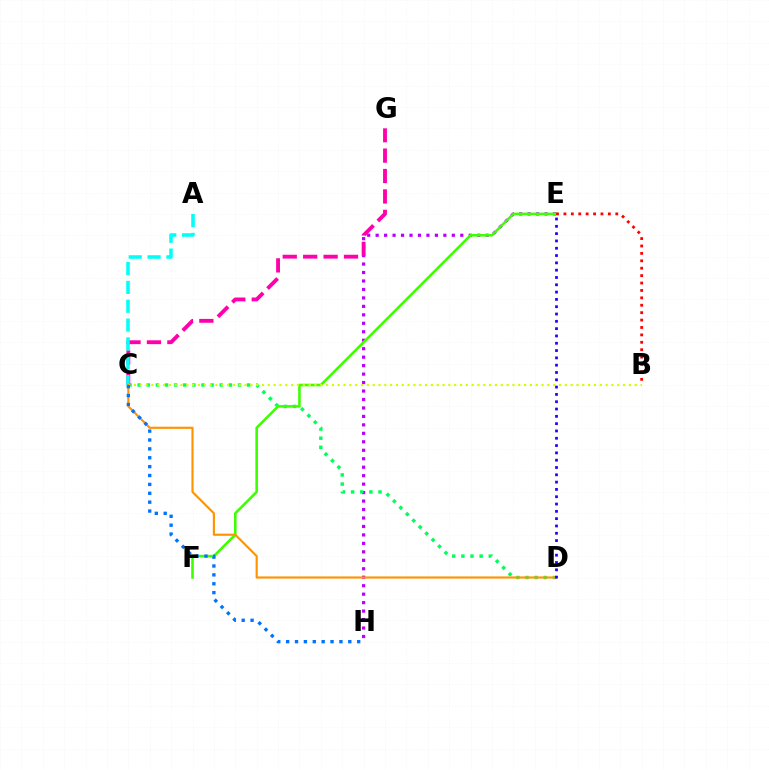{('E', 'H'): [{'color': '#b900ff', 'line_style': 'dotted', 'thickness': 2.3}], ('C', 'D'): [{'color': '#00ff5c', 'line_style': 'dotted', 'thickness': 2.48}, {'color': '#ff9400', 'line_style': 'solid', 'thickness': 1.55}], ('C', 'G'): [{'color': '#ff00ac', 'line_style': 'dashed', 'thickness': 2.77}], ('E', 'F'): [{'color': '#3dff00', 'line_style': 'solid', 'thickness': 1.86}], ('A', 'C'): [{'color': '#00fff6', 'line_style': 'dashed', 'thickness': 2.56}], ('B', 'C'): [{'color': '#d1ff00', 'line_style': 'dotted', 'thickness': 1.58}], ('B', 'E'): [{'color': '#ff0000', 'line_style': 'dotted', 'thickness': 2.01}], ('C', 'H'): [{'color': '#0074ff', 'line_style': 'dotted', 'thickness': 2.41}], ('D', 'E'): [{'color': '#2500ff', 'line_style': 'dotted', 'thickness': 1.99}]}